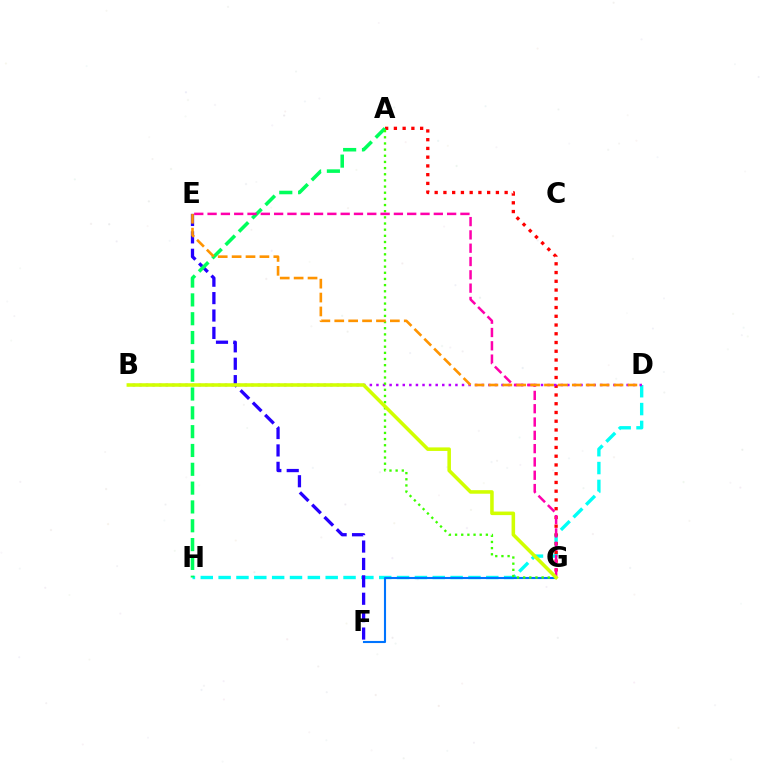{('D', 'H'): [{'color': '#00fff6', 'line_style': 'dashed', 'thickness': 2.42}], ('A', 'G'): [{'color': '#ff0000', 'line_style': 'dotted', 'thickness': 2.38}, {'color': '#3dff00', 'line_style': 'dotted', 'thickness': 1.67}], ('F', 'G'): [{'color': '#0074ff', 'line_style': 'solid', 'thickness': 1.52}], ('E', 'F'): [{'color': '#2500ff', 'line_style': 'dashed', 'thickness': 2.36}], ('B', 'D'): [{'color': '#b900ff', 'line_style': 'dotted', 'thickness': 1.79}], ('A', 'H'): [{'color': '#00ff5c', 'line_style': 'dashed', 'thickness': 2.56}], ('E', 'G'): [{'color': '#ff00ac', 'line_style': 'dashed', 'thickness': 1.81}], ('D', 'E'): [{'color': '#ff9400', 'line_style': 'dashed', 'thickness': 1.89}], ('B', 'G'): [{'color': '#d1ff00', 'line_style': 'solid', 'thickness': 2.55}]}